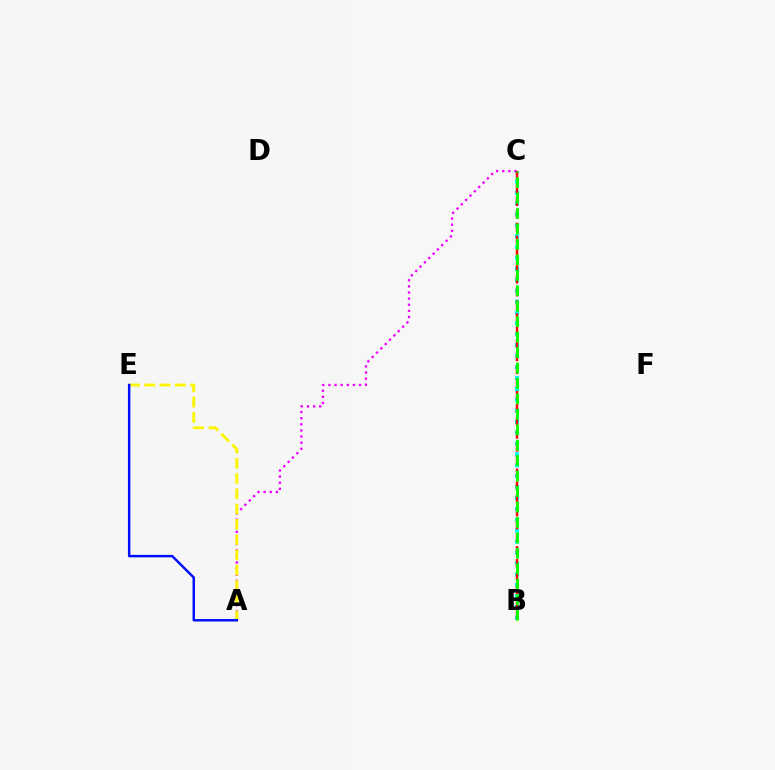{('B', 'C'): [{'color': '#00fff6', 'line_style': 'dotted', 'thickness': 2.96}, {'color': '#ff0000', 'line_style': 'dashed', 'thickness': 1.76}, {'color': '#08ff00', 'line_style': 'dashed', 'thickness': 2.1}], ('A', 'C'): [{'color': '#ee00ff', 'line_style': 'dotted', 'thickness': 1.66}], ('A', 'E'): [{'color': '#fcf500', 'line_style': 'dashed', 'thickness': 2.07}, {'color': '#0010ff', 'line_style': 'solid', 'thickness': 1.77}]}